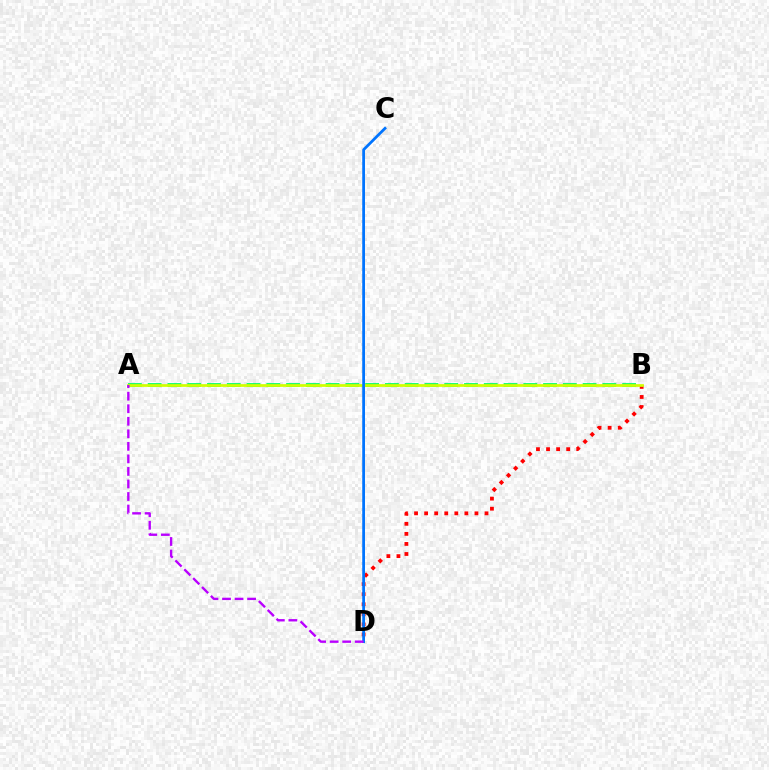{('A', 'B'): [{'color': '#00ff5c', 'line_style': 'dashed', 'thickness': 2.69}, {'color': '#d1ff00', 'line_style': 'solid', 'thickness': 1.96}], ('B', 'D'): [{'color': '#ff0000', 'line_style': 'dotted', 'thickness': 2.73}], ('C', 'D'): [{'color': '#0074ff', 'line_style': 'solid', 'thickness': 1.98}], ('A', 'D'): [{'color': '#b900ff', 'line_style': 'dashed', 'thickness': 1.7}]}